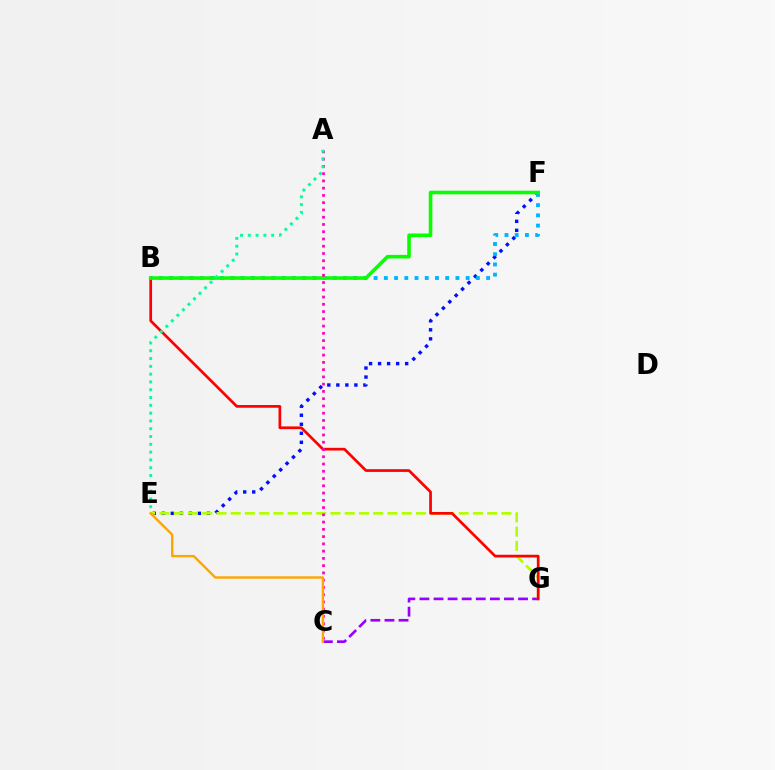{('E', 'F'): [{'color': '#0010ff', 'line_style': 'dotted', 'thickness': 2.45}], ('B', 'F'): [{'color': '#00b5ff', 'line_style': 'dotted', 'thickness': 2.78}, {'color': '#08ff00', 'line_style': 'solid', 'thickness': 2.58}], ('C', 'G'): [{'color': '#9b00ff', 'line_style': 'dashed', 'thickness': 1.91}], ('E', 'G'): [{'color': '#b3ff00', 'line_style': 'dashed', 'thickness': 1.94}], ('B', 'G'): [{'color': '#ff0000', 'line_style': 'solid', 'thickness': 1.95}], ('A', 'C'): [{'color': '#ff00bd', 'line_style': 'dotted', 'thickness': 1.97}], ('A', 'E'): [{'color': '#00ff9d', 'line_style': 'dotted', 'thickness': 2.12}], ('C', 'E'): [{'color': '#ffa500', 'line_style': 'solid', 'thickness': 1.73}]}